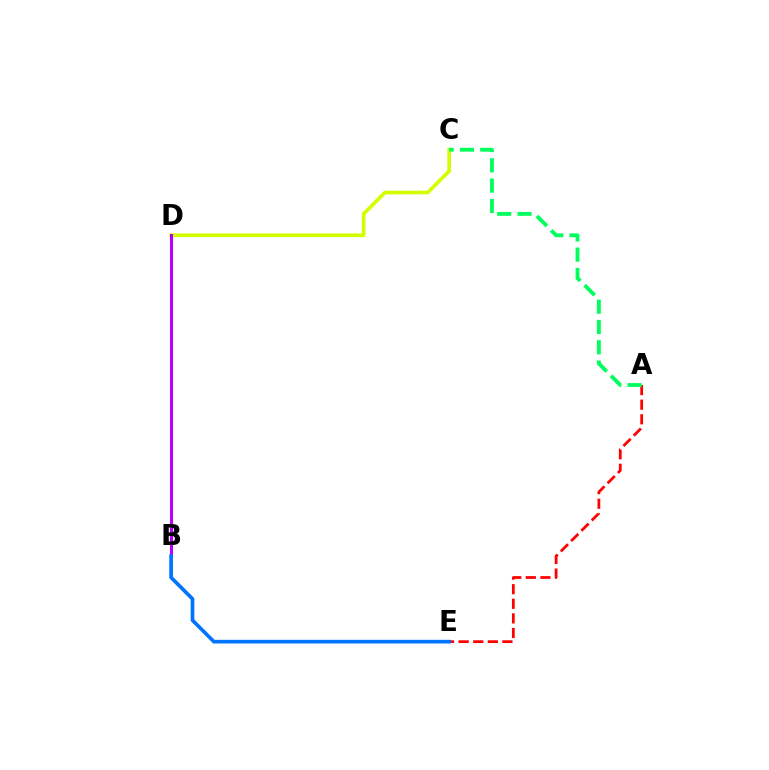{('A', 'E'): [{'color': '#ff0000', 'line_style': 'dashed', 'thickness': 1.98}], ('C', 'D'): [{'color': '#d1ff00', 'line_style': 'solid', 'thickness': 2.64}], ('A', 'C'): [{'color': '#00ff5c', 'line_style': 'dashed', 'thickness': 2.76}], ('B', 'D'): [{'color': '#b900ff', 'line_style': 'solid', 'thickness': 2.19}], ('B', 'E'): [{'color': '#0074ff', 'line_style': 'solid', 'thickness': 2.64}]}